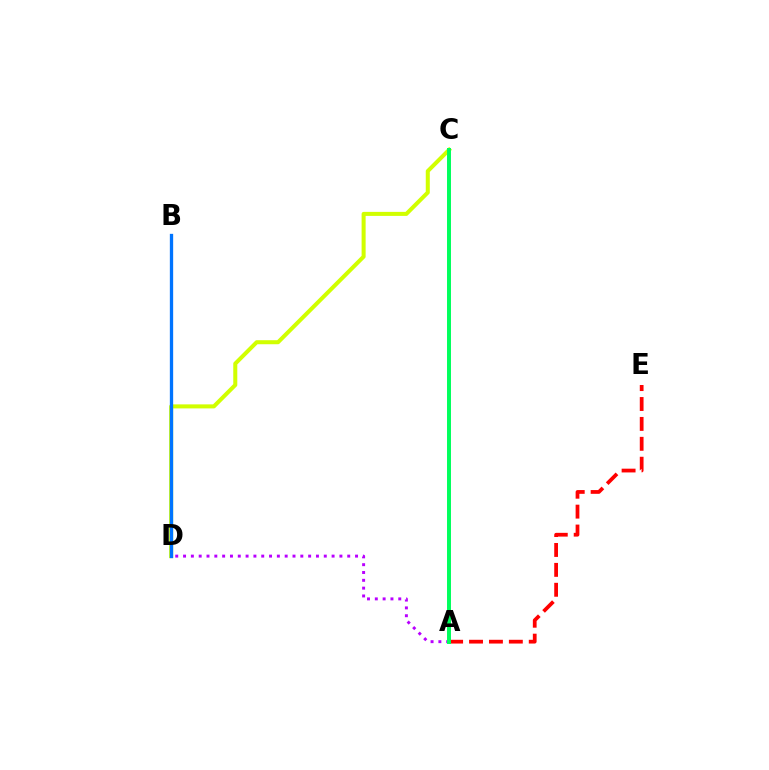{('A', 'E'): [{'color': '#ff0000', 'line_style': 'dashed', 'thickness': 2.7}], ('A', 'D'): [{'color': '#b900ff', 'line_style': 'dotted', 'thickness': 2.12}], ('C', 'D'): [{'color': '#d1ff00', 'line_style': 'solid', 'thickness': 2.9}], ('A', 'C'): [{'color': '#00ff5c', 'line_style': 'solid', 'thickness': 2.85}], ('B', 'D'): [{'color': '#0074ff', 'line_style': 'solid', 'thickness': 2.38}]}